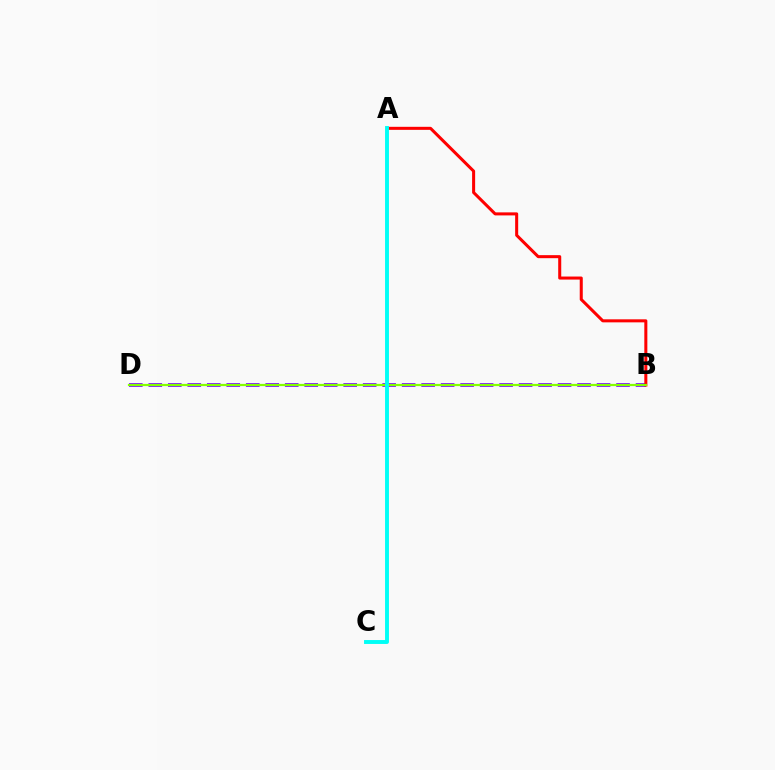{('B', 'D'): [{'color': '#7200ff', 'line_style': 'dashed', 'thickness': 2.65}, {'color': '#84ff00', 'line_style': 'solid', 'thickness': 1.59}], ('A', 'B'): [{'color': '#ff0000', 'line_style': 'solid', 'thickness': 2.19}], ('A', 'C'): [{'color': '#00fff6', 'line_style': 'solid', 'thickness': 2.81}]}